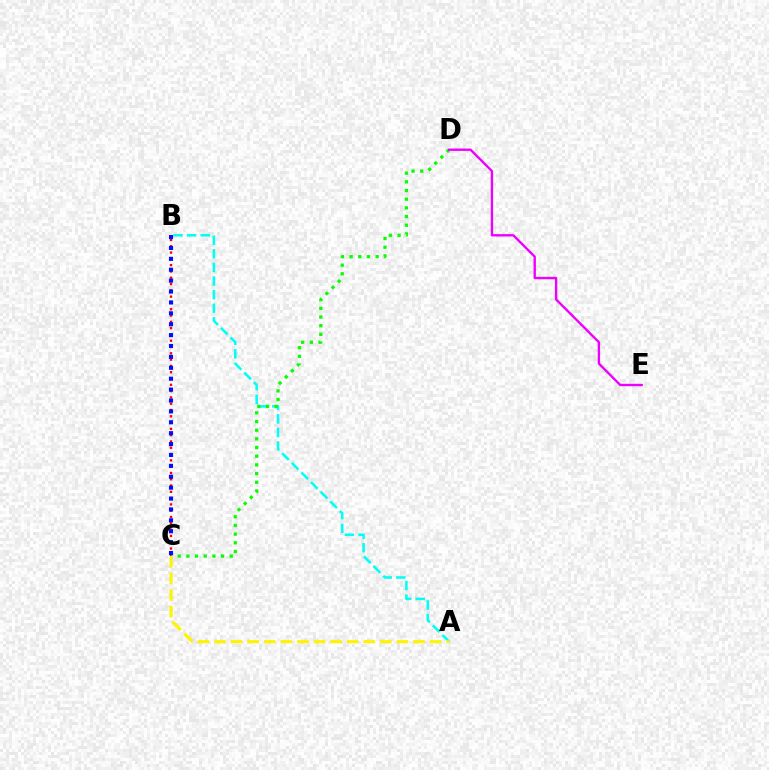{('B', 'C'): [{'color': '#ff0000', 'line_style': 'dotted', 'thickness': 1.71}, {'color': '#0010ff', 'line_style': 'dotted', 'thickness': 2.96}], ('A', 'B'): [{'color': '#00fff6', 'line_style': 'dashed', 'thickness': 1.85}], ('C', 'D'): [{'color': '#08ff00', 'line_style': 'dotted', 'thickness': 2.36}], ('A', 'C'): [{'color': '#fcf500', 'line_style': 'dashed', 'thickness': 2.25}], ('D', 'E'): [{'color': '#ee00ff', 'line_style': 'solid', 'thickness': 1.7}]}